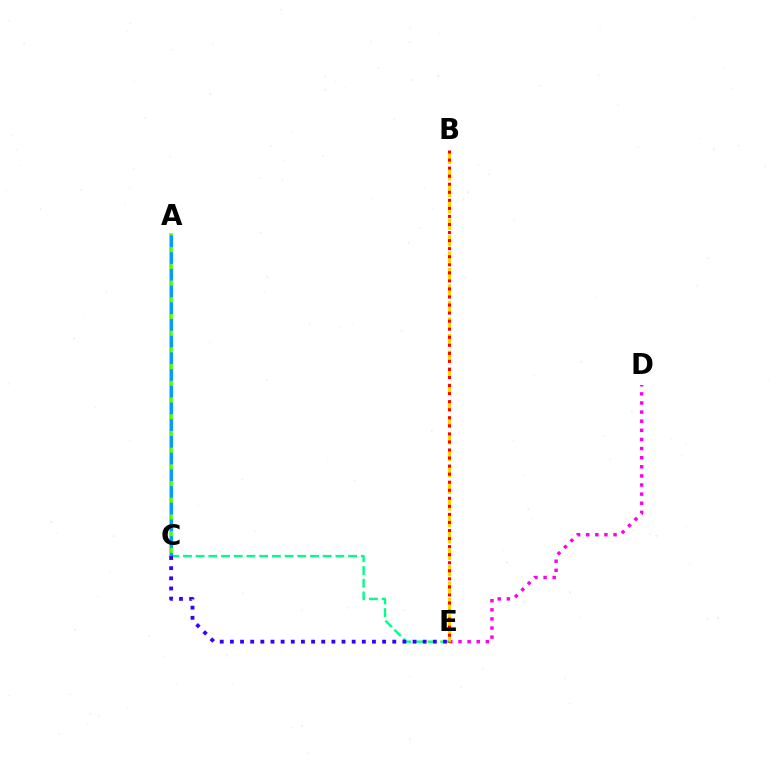{('D', 'E'): [{'color': '#ff00ed', 'line_style': 'dotted', 'thickness': 2.48}], ('B', 'E'): [{'color': '#ffd500', 'line_style': 'dashed', 'thickness': 2.24}, {'color': '#ff0000', 'line_style': 'dotted', 'thickness': 2.19}], ('C', 'E'): [{'color': '#00ff86', 'line_style': 'dashed', 'thickness': 1.73}, {'color': '#3700ff', 'line_style': 'dotted', 'thickness': 2.76}], ('A', 'C'): [{'color': '#4fff00', 'line_style': 'solid', 'thickness': 2.54}, {'color': '#009eff', 'line_style': 'dashed', 'thickness': 2.27}]}